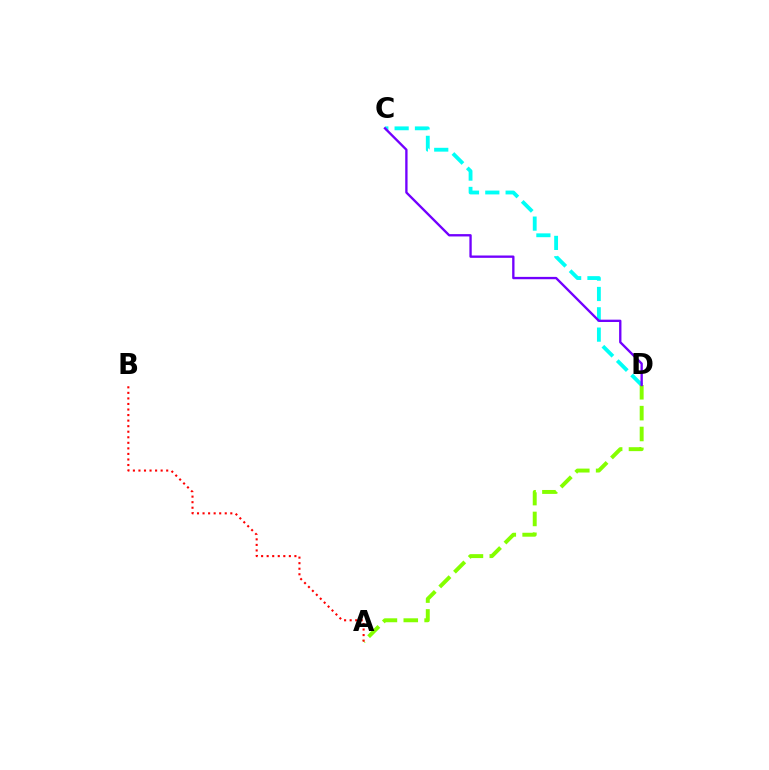{('C', 'D'): [{'color': '#00fff6', 'line_style': 'dashed', 'thickness': 2.76}, {'color': '#7200ff', 'line_style': 'solid', 'thickness': 1.69}], ('A', 'D'): [{'color': '#84ff00', 'line_style': 'dashed', 'thickness': 2.83}], ('A', 'B'): [{'color': '#ff0000', 'line_style': 'dotted', 'thickness': 1.51}]}